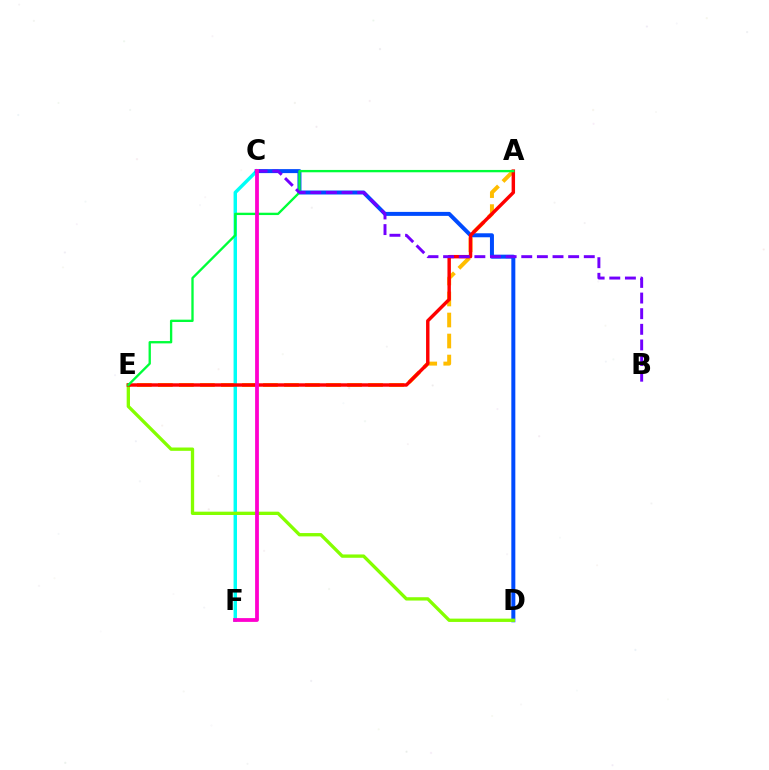{('A', 'E'): [{'color': '#ffbd00', 'line_style': 'dashed', 'thickness': 2.86}, {'color': '#ff0000', 'line_style': 'solid', 'thickness': 2.47}, {'color': '#00ff39', 'line_style': 'solid', 'thickness': 1.68}], ('C', 'F'): [{'color': '#00fff6', 'line_style': 'solid', 'thickness': 2.47}, {'color': '#ff00cf', 'line_style': 'solid', 'thickness': 2.72}], ('C', 'D'): [{'color': '#004bff', 'line_style': 'solid', 'thickness': 2.87}], ('D', 'E'): [{'color': '#84ff00', 'line_style': 'solid', 'thickness': 2.39}], ('B', 'C'): [{'color': '#7200ff', 'line_style': 'dashed', 'thickness': 2.12}]}